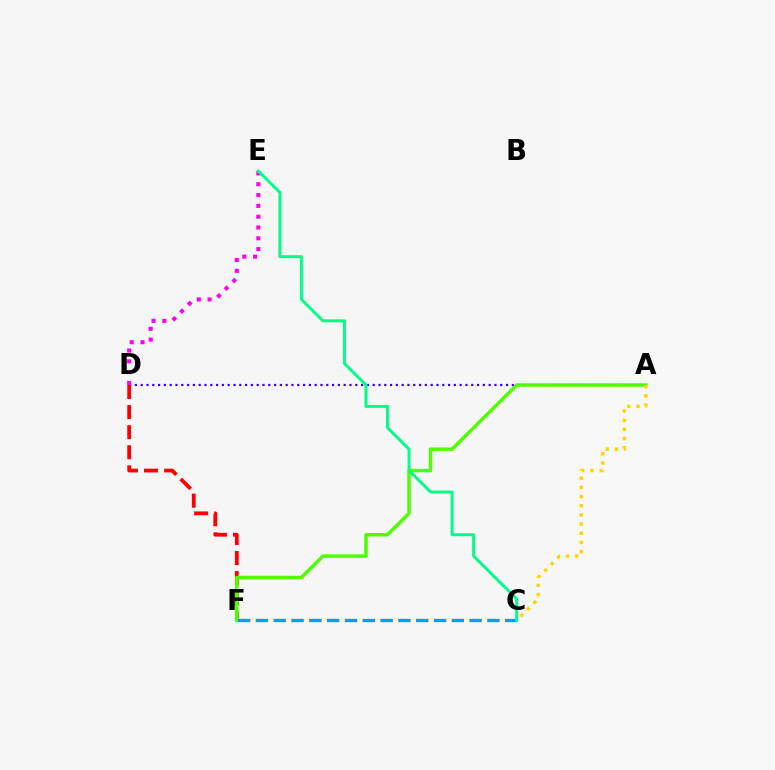{('A', 'D'): [{'color': '#3700ff', 'line_style': 'dotted', 'thickness': 1.58}], ('D', 'F'): [{'color': '#ff0000', 'line_style': 'dashed', 'thickness': 2.73}], ('A', 'F'): [{'color': '#4fff00', 'line_style': 'solid', 'thickness': 2.5}], ('D', 'E'): [{'color': '#ff00ed', 'line_style': 'dotted', 'thickness': 2.94}], ('A', 'C'): [{'color': '#ffd500', 'line_style': 'dotted', 'thickness': 2.49}], ('C', 'F'): [{'color': '#009eff', 'line_style': 'dashed', 'thickness': 2.42}], ('C', 'E'): [{'color': '#00ff86', 'line_style': 'solid', 'thickness': 2.12}]}